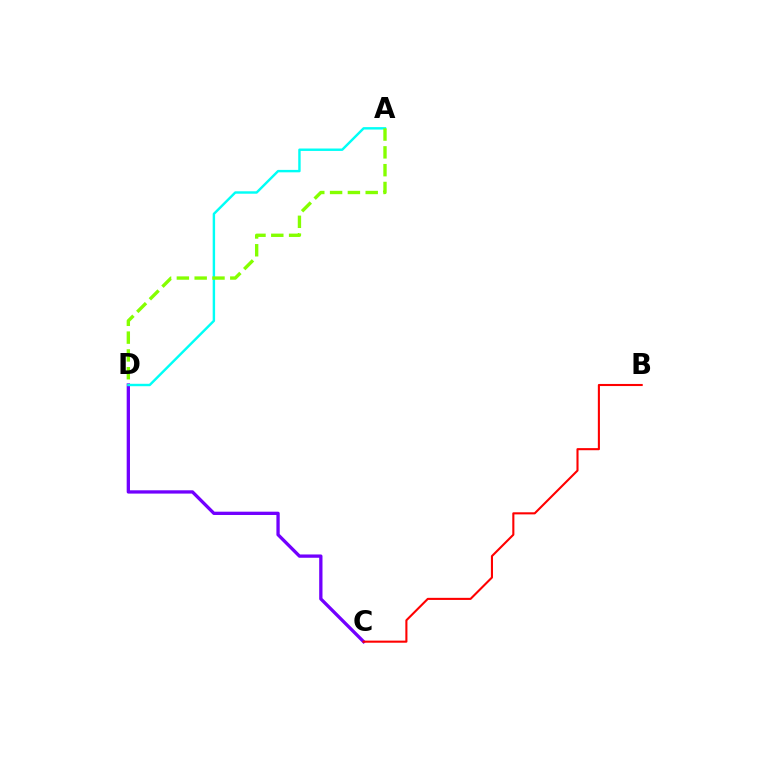{('C', 'D'): [{'color': '#7200ff', 'line_style': 'solid', 'thickness': 2.38}], ('B', 'C'): [{'color': '#ff0000', 'line_style': 'solid', 'thickness': 1.51}], ('A', 'D'): [{'color': '#00fff6', 'line_style': 'solid', 'thickness': 1.75}, {'color': '#84ff00', 'line_style': 'dashed', 'thickness': 2.42}]}